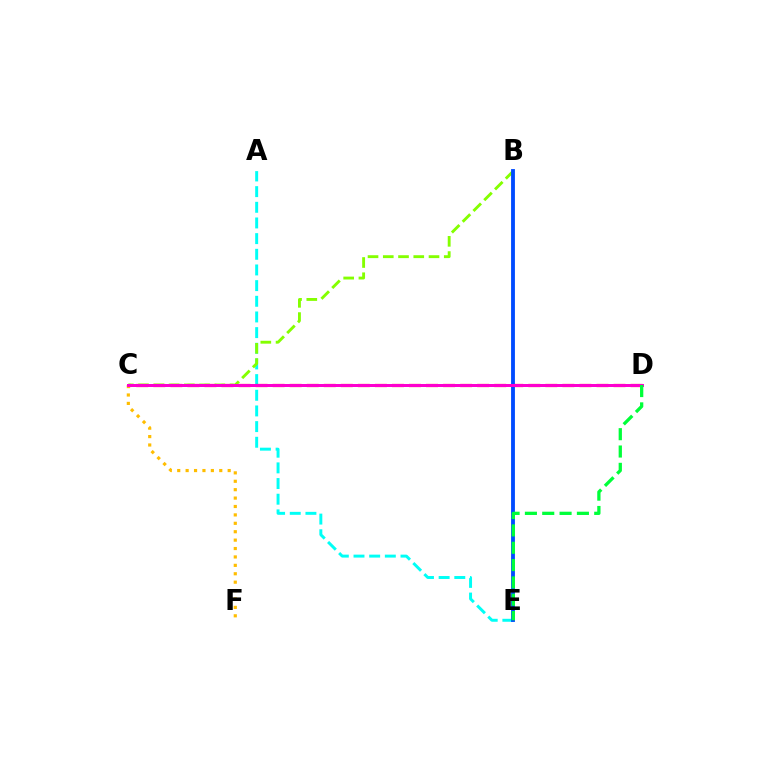{('A', 'E'): [{'color': '#00fff6', 'line_style': 'dashed', 'thickness': 2.13}], ('C', 'D'): [{'color': '#ff0000', 'line_style': 'dashed', 'thickness': 2.32}, {'color': '#7200ff', 'line_style': 'solid', 'thickness': 1.96}, {'color': '#ff00cf', 'line_style': 'solid', 'thickness': 2.14}], ('C', 'F'): [{'color': '#ffbd00', 'line_style': 'dotted', 'thickness': 2.28}], ('B', 'C'): [{'color': '#84ff00', 'line_style': 'dashed', 'thickness': 2.07}], ('B', 'E'): [{'color': '#004bff', 'line_style': 'solid', 'thickness': 2.77}], ('D', 'E'): [{'color': '#00ff39', 'line_style': 'dashed', 'thickness': 2.35}]}